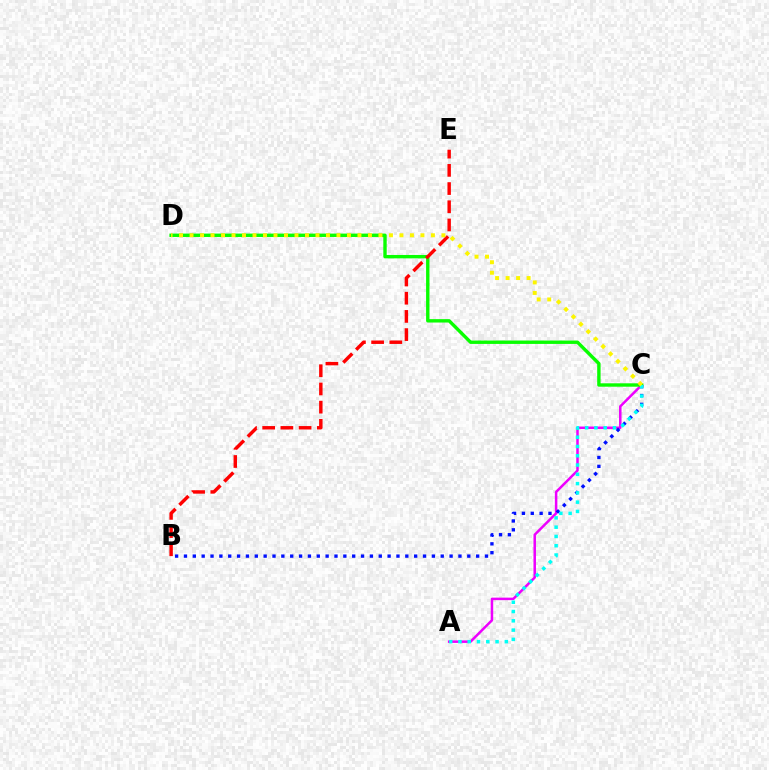{('A', 'C'): [{'color': '#ee00ff', 'line_style': 'solid', 'thickness': 1.81}, {'color': '#00fff6', 'line_style': 'dotted', 'thickness': 2.52}], ('B', 'C'): [{'color': '#0010ff', 'line_style': 'dotted', 'thickness': 2.41}], ('C', 'D'): [{'color': '#08ff00', 'line_style': 'solid', 'thickness': 2.44}, {'color': '#fcf500', 'line_style': 'dotted', 'thickness': 2.85}], ('B', 'E'): [{'color': '#ff0000', 'line_style': 'dashed', 'thickness': 2.47}]}